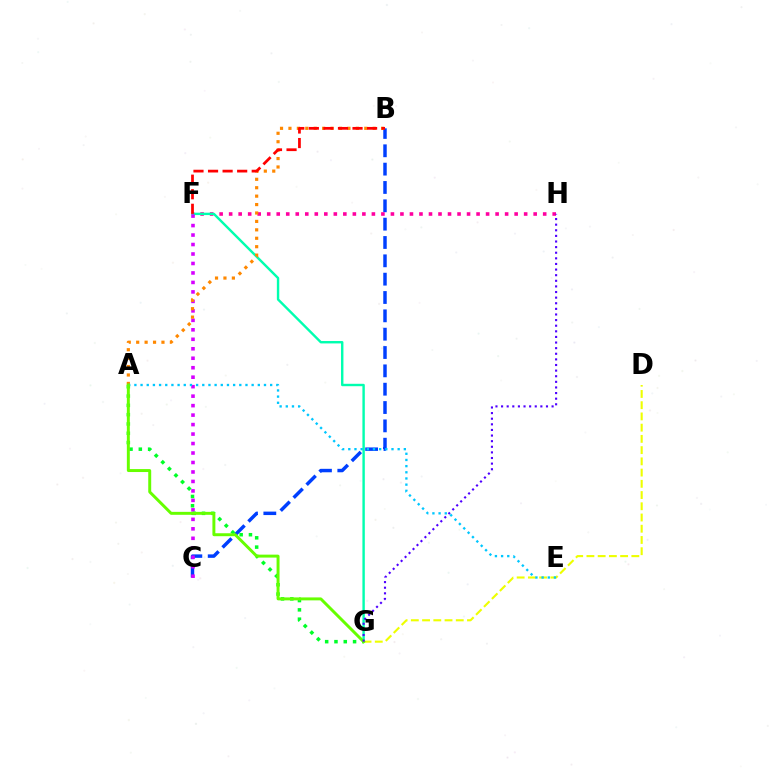{('D', 'G'): [{'color': '#eeff00', 'line_style': 'dashed', 'thickness': 1.53}], ('B', 'C'): [{'color': '#003fff', 'line_style': 'dashed', 'thickness': 2.49}], ('F', 'H'): [{'color': '#ff00a0', 'line_style': 'dotted', 'thickness': 2.59}], ('F', 'G'): [{'color': '#00ffaf', 'line_style': 'solid', 'thickness': 1.73}], ('C', 'F'): [{'color': '#d600ff', 'line_style': 'dotted', 'thickness': 2.57}], ('A', 'B'): [{'color': '#ff8800', 'line_style': 'dotted', 'thickness': 2.29}], ('B', 'F'): [{'color': '#ff0000', 'line_style': 'dashed', 'thickness': 1.98}], ('A', 'G'): [{'color': '#00ff27', 'line_style': 'dotted', 'thickness': 2.53}, {'color': '#66ff00', 'line_style': 'solid', 'thickness': 2.13}], ('A', 'E'): [{'color': '#00c7ff', 'line_style': 'dotted', 'thickness': 1.68}], ('G', 'H'): [{'color': '#4f00ff', 'line_style': 'dotted', 'thickness': 1.53}]}